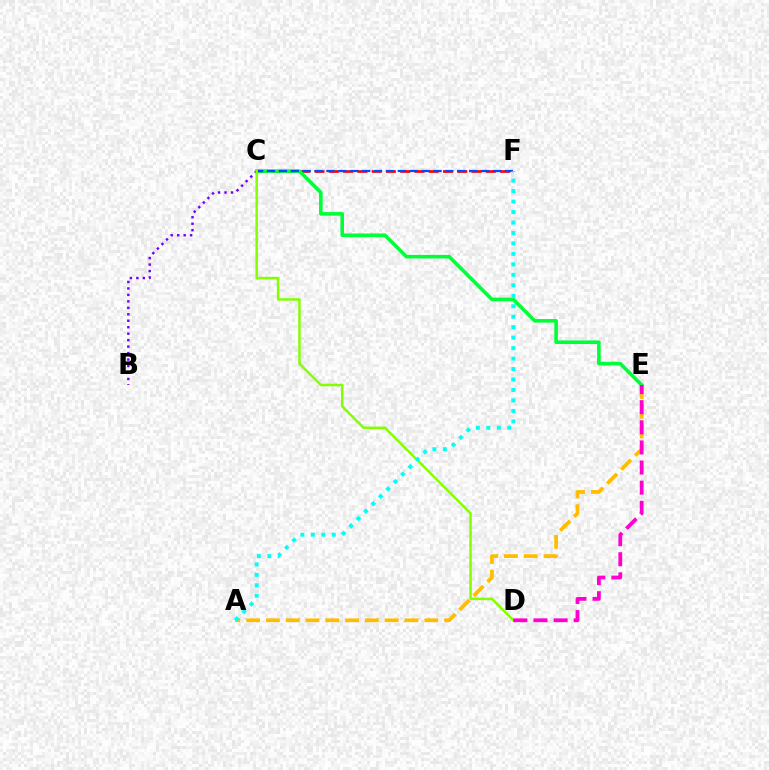{('C', 'F'): [{'color': '#ff0000', 'line_style': 'dashed', 'thickness': 1.94}, {'color': '#004bff', 'line_style': 'dashed', 'thickness': 1.62}], ('C', 'E'): [{'color': '#00ff39', 'line_style': 'solid', 'thickness': 2.58}], ('A', 'E'): [{'color': '#ffbd00', 'line_style': 'dashed', 'thickness': 2.69}], ('B', 'C'): [{'color': '#7200ff', 'line_style': 'dotted', 'thickness': 1.76}], ('C', 'D'): [{'color': '#84ff00', 'line_style': 'solid', 'thickness': 1.78}], ('D', 'E'): [{'color': '#ff00cf', 'line_style': 'dashed', 'thickness': 2.73}], ('A', 'F'): [{'color': '#00fff6', 'line_style': 'dotted', 'thickness': 2.84}]}